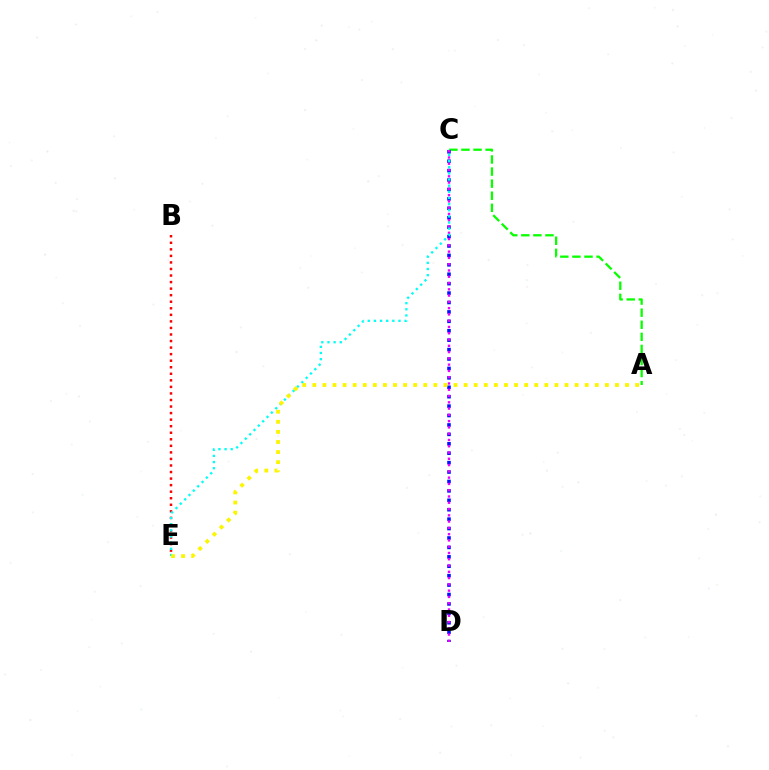{('A', 'C'): [{'color': '#08ff00', 'line_style': 'dashed', 'thickness': 1.64}], ('B', 'E'): [{'color': '#ff0000', 'line_style': 'dotted', 'thickness': 1.78}], ('C', 'D'): [{'color': '#0010ff', 'line_style': 'dotted', 'thickness': 2.56}, {'color': '#ee00ff', 'line_style': 'dotted', 'thickness': 1.71}], ('C', 'E'): [{'color': '#00fff6', 'line_style': 'dotted', 'thickness': 1.67}], ('A', 'E'): [{'color': '#fcf500', 'line_style': 'dotted', 'thickness': 2.74}]}